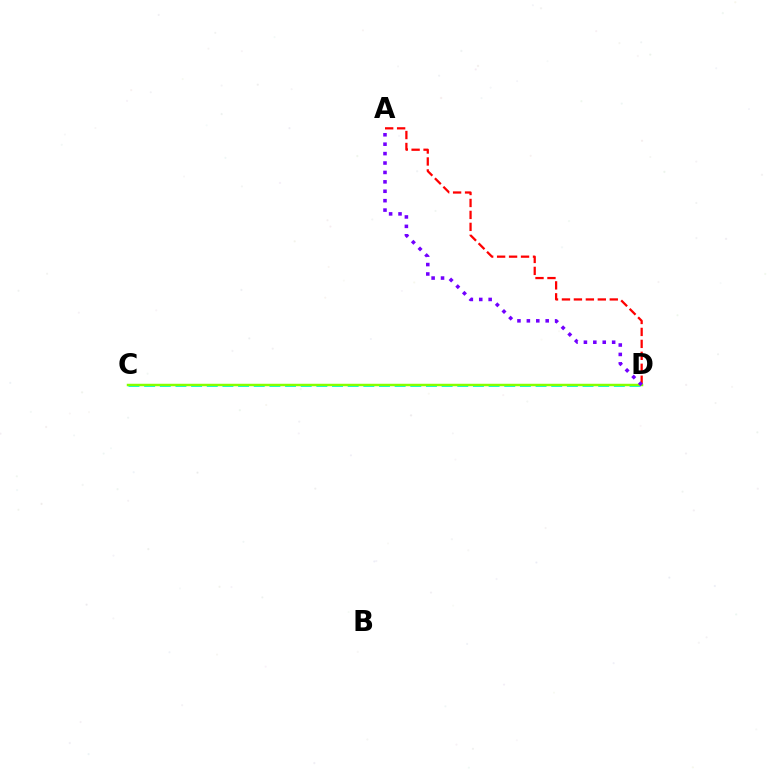{('A', 'D'): [{'color': '#ff0000', 'line_style': 'dashed', 'thickness': 1.62}, {'color': '#7200ff', 'line_style': 'dotted', 'thickness': 2.56}], ('C', 'D'): [{'color': '#00fff6', 'line_style': 'dashed', 'thickness': 2.13}, {'color': '#84ff00', 'line_style': 'solid', 'thickness': 1.77}]}